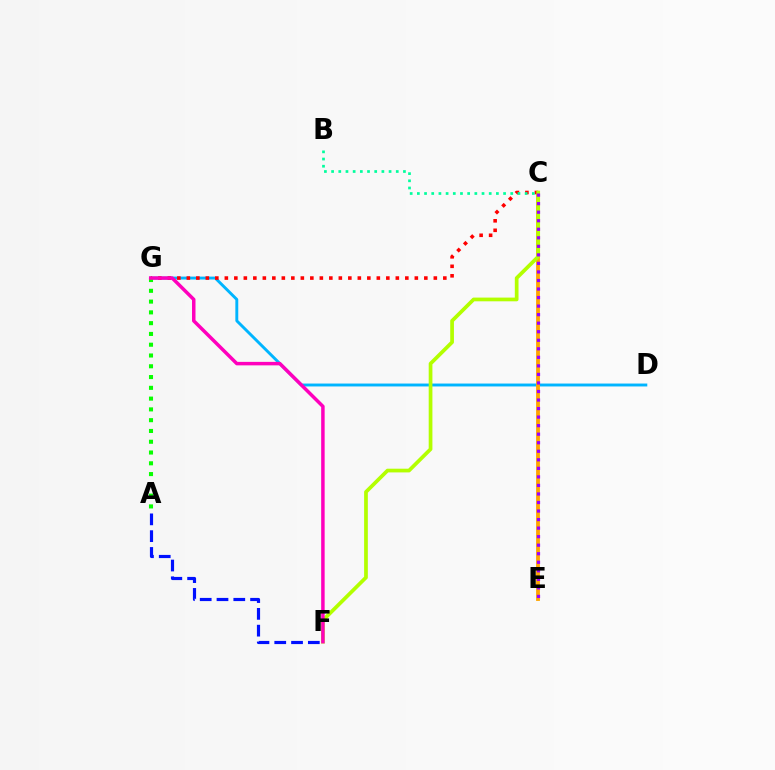{('D', 'G'): [{'color': '#00b5ff', 'line_style': 'solid', 'thickness': 2.09}], ('C', 'E'): [{'color': '#ffa500', 'line_style': 'solid', 'thickness': 2.75}, {'color': '#9b00ff', 'line_style': 'dotted', 'thickness': 2.32}], ('C', 'G'): [{'color': '#ff0000', 'line_style': 'dotted', 'thickness': 2.58}], ('C', 'F'): [{'color': '#b3ff00', 'line_style': 'solid', 'thickness': 2.67}], ('A', 'G'): [{'color': '#08ff00', 'line_style': 'dotted', 'thickness': 2.93}], ('A', 'F'): [{'color': '#0010ff', 'line_style': 'dashed', 'thickness': 2.28}], ('F', 'G'): [{'color': '#ff00bd', 'line_style': 'solid', 'thickness': 2.5}], ('B', 'C'): [{'color': '#00ff9d', 'line_style': 'dotted', 'thickness': 1.95}]}